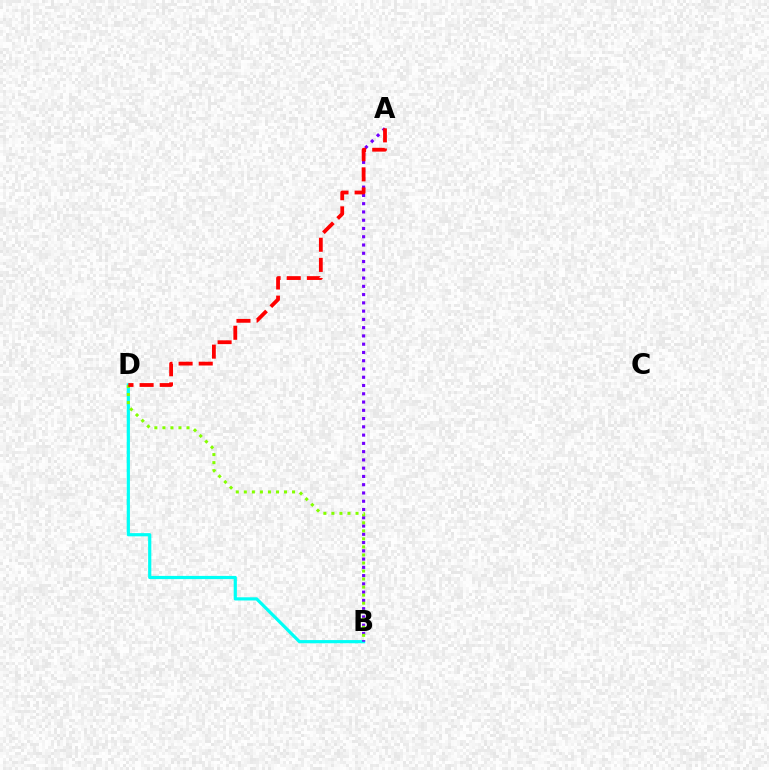{('B', 'D'): [{'color': '#00fff6', 'line_style': 'solid', 'thickness': 2.3}, {'color': '#84ff00', 'line_style': 'dotted', 'thickness': 2.18}], ('A', 'B'): [{'color': '#7200ff', 'line_style': 'dotted', 'thickness': 2.25}], ('A', 'D'): [{'color': '#ff0000', 'line_style': 'dashed', 'thickness': 2.73}]}